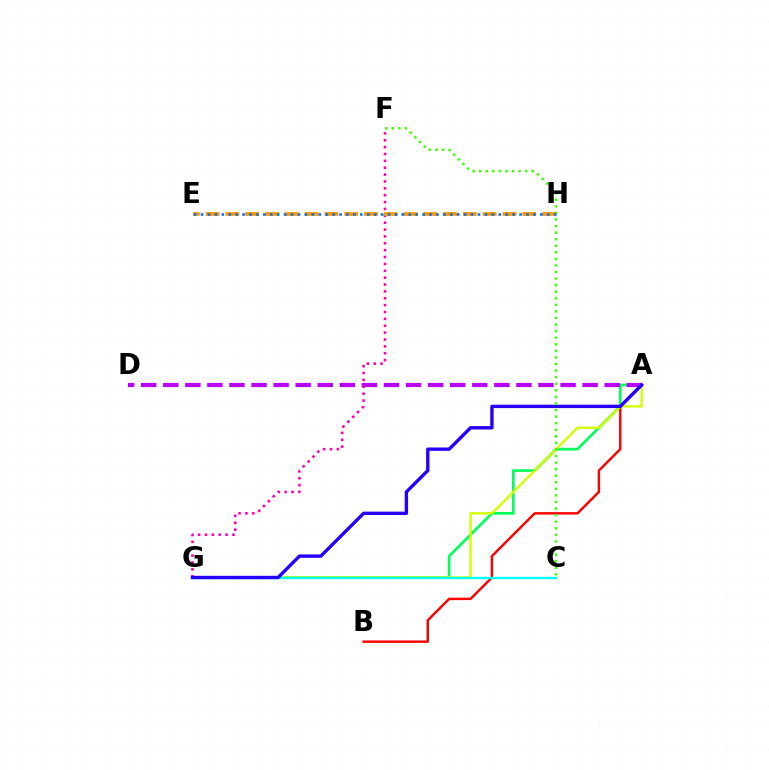{('A', 'B'): [{'color': '#ff0000', 'line_style': 'solid', 'thickness': 1.75}], ('A', 'G'): [{'color': '#00ff5c', 'line_style': 'solid', 'thickness': 1.95}, {'color': '#d1ff00', 'line_style': 'solid', 'thickness': 1.72}, {'color': '#2500ff', 'line_style': 'solid', 'thickness': 2.43}], ('A', 'D'): [{'color': '#b900ff', 'line_style': 'dashed', 'thickness': 3.0}], ('F', 'G'): [{'color': '#ff00ac', 'line_style': 'dotted', 'thickness': 1.87}], ('C', 'G'): [{'color': '#00fff6', 'line_style': 'solid', 'thickness': 1.69}], ('E', 'H'): [{'color': '#ff9400', 'line_style': 'dashed', 'thickness': 2.69}, {'color': '#0074ff', 'line_style': 'dotted', 'thickness': 1.88}], ('C', 'F'): [{'color': '#3dff00', 'line_style': 'dotted', 'thickness': 1.79}]}